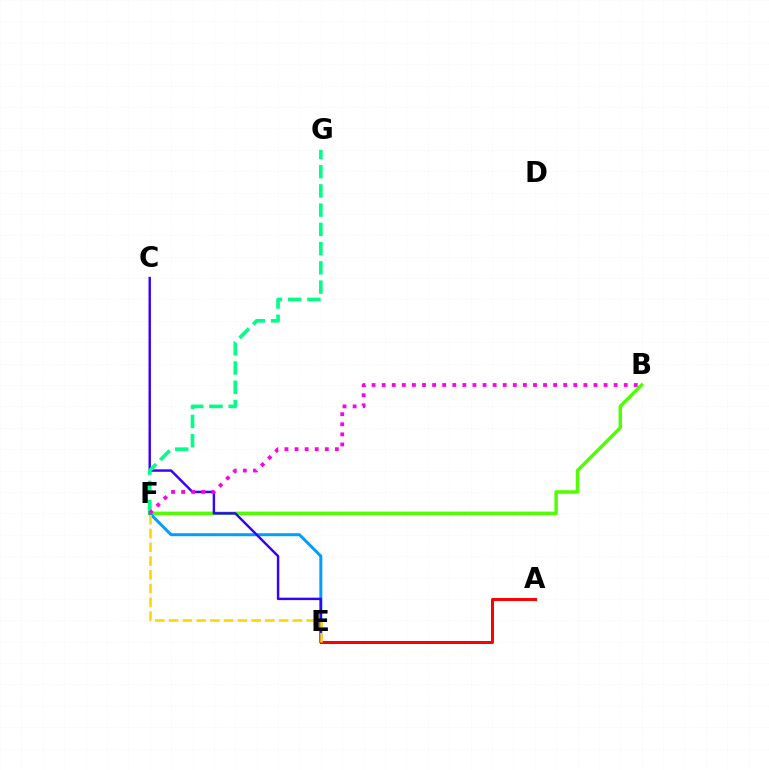{('B', 'F'): [{'color': '#4fff00', 'line_style': 'solid', 'thickness': 2.48}, {'color': '#ff00ed', 'line_style': 'dotted', 'thickness': 2.74}], ('E', 'F'): [{'color': '#009eff', 'line_style': 'solid', 'thickness': 2.15}, {'color': '#ffd500', 'line_style': 'dashed', 'thickness': 1.87}], ('C', 'E'): [{'color': '#3700ff', 'line_style': 'solid', 'thickness': 1.75}], ('A', 'E'): [{'color': '#ff0000', 'line_style': 'solid', 'thickness': 2.15}], ('F', 'G'): [{'color': '#00ff86', 'line_style': 'dashed', 'thickness': 2.61}]}